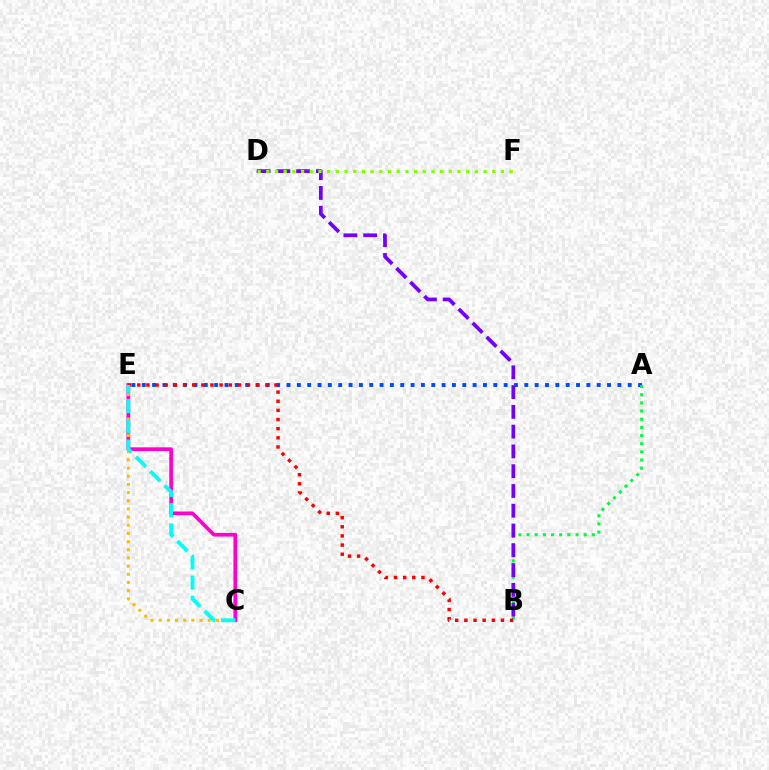{('A', 'E'): [{'color': '#004bff', 'line_style': 'dotted', 'thickness': 2.81}], ('A', 'B'): [{'color': '#00ff39', 'line_style': 'dotted', 'thickness': 2.22}], ('C', 'E'): [{'color': '#ff00cf', 'line_style': 'solid', 'thickness': 2.66}, {'color': '#ffbd00', 'line_style': 'dotted', 'thickness': 2.22}, {'color': '#00fff6', 'line_style': 'dashed', 'thickness': 2.76}], ('B', 'D'): [{'color': '#7200ff', 'line_style': 'dashed', 'thickness': 2.69}], ('D', 'F'): [{'color': '#84ff00', 'line_style': 'dotted', 'thickness': 2.36}], ('B', 'E'): [{'color': '#ff0000', 'line_style': 'dotted', 'thickness': 2.49}]}